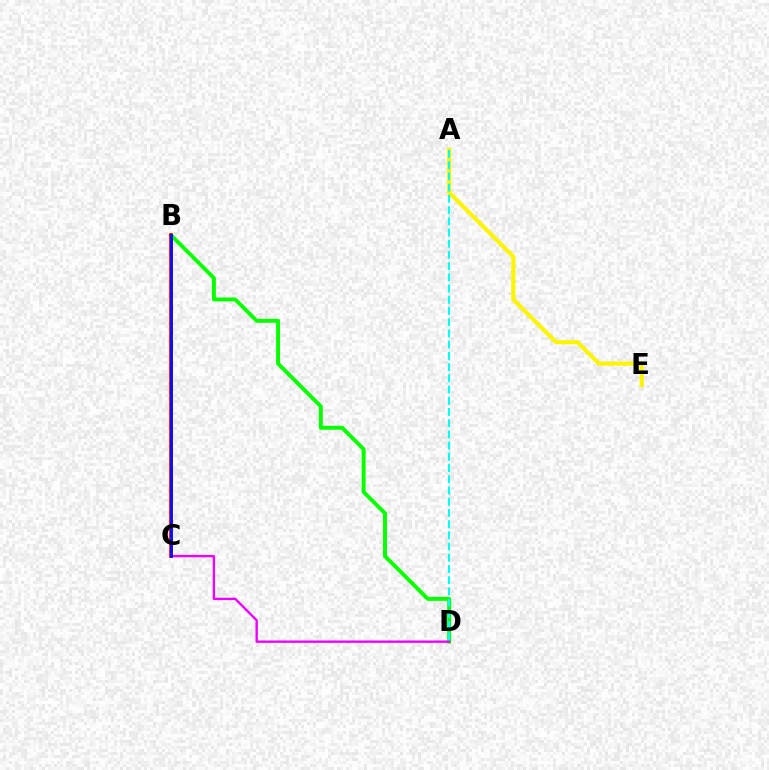{('B', 'D'): [{'color': '#08ff00', 'line_style': 'solid', 'thickness': 2.82}], ('C', 'D'): [{'color': '#ee00ff', 'line_style': 'solid', 'thickness': 1.7}], ('A', 'E'): [{'color': '#fcf500', 'line_style': 'solid', 'thickness': 2.96}], ('B', 'C'): [{'color': '#ff0000', 'line_style': 'solid', 'thickness': 2.68}, {'color': '#0010ff', 'line_style': 'solid', 'thickness': 2.03}], ('A', 'D'): [{'color': '#00fff6', 'line_style': 'dashed', 'thickness': 1.52}]}